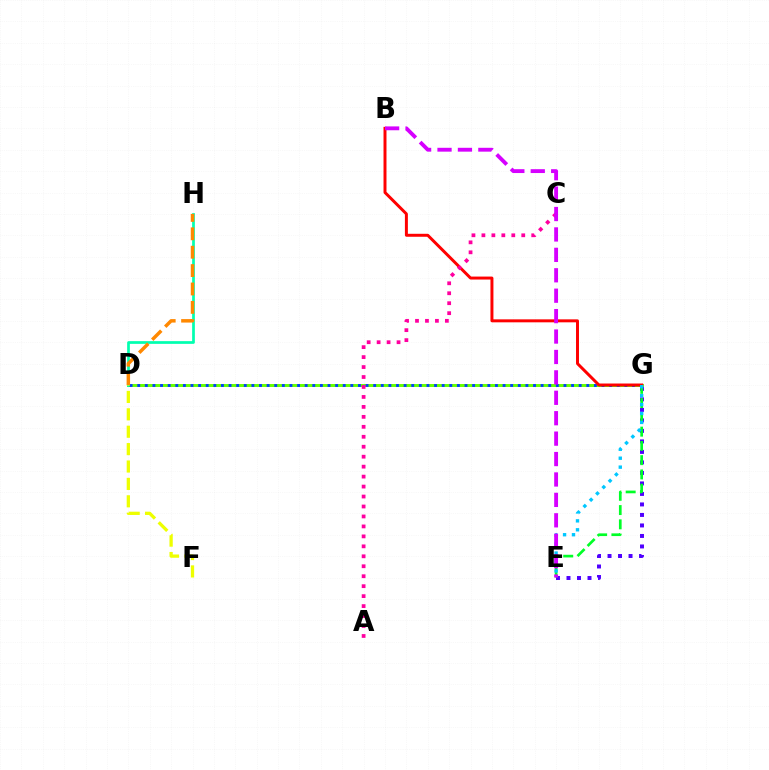{('D', 'G'): [{'color': '#66ff00', 'line_style': 'solid', 'thickness': 2.13}, {'color': '#003fff', 'line_style': 'dotted', 'thickness': 2.07}], ('E', 'G'): [{'color': '#4f00ff', 'line_style': 'dotted', 'thickness': 2.85}, {'color': '#00ff27', 'line_style': 'dashed', 'thickness': 1.94}, {'color': '#00c7ff', 'line_style': 'dotted', 'thickness': 2.43}], ('D', 'H'): [{'color': '#00ffaf', 'line_style': 'solid', 'thickness': 1.95}, {'color': '#ff8800', 'line_style': 'dashed', 'thickness': 2.5}], ('B', 'G'): [{'color': '#ff0000', 'line_style': 'solid', 'thickness': 2.14}], ('A', 'C'): [{'color': '#ff00a0', 'line_style': 'dotted', 'thickness': 2.71}], ('B', 'E'): [{'color': '#d600ff', 'line_style': 'dashed', 'thickness': 2.77}], ('D', 'F'): [{'color': '#eeff00', 'line_style': 'dashed', 'thickness': 2.36}]}